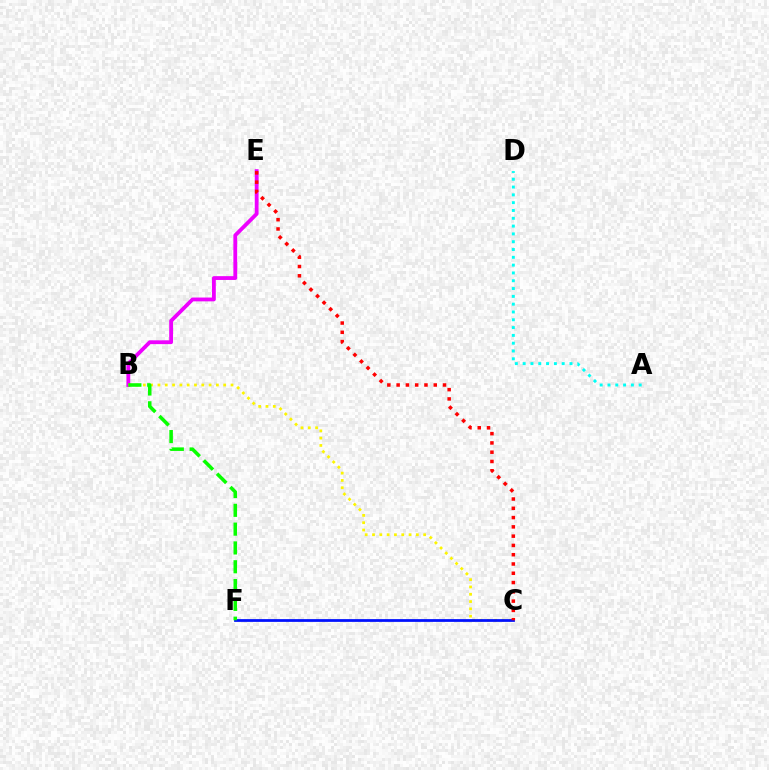{('B', 'E'): [{'color': '#ee00ff', 'line_style': 'solid', 'thickness': 2.75}], ('B', 'C'): [{'color': '#fcf500', 'line_style': 'dotted', 'thickness': 1.99}], ('C', 'F'): [{'color': '#0010ff', 'line_style': 'solid', 'thickness': 1.98}], ('C', 'E'): [{'color': '#ff0000', 'line_style': 'dotted', 'thickness': 2.52}], ('B', 'F'): [{'color': '#08ff00', 'line_style': 'dashed', 'thickness': 2.56}], ('A', 'D'): [{'color': '#00fff6', 'line_style': 'dotted', 'thickness': 2.12}]}